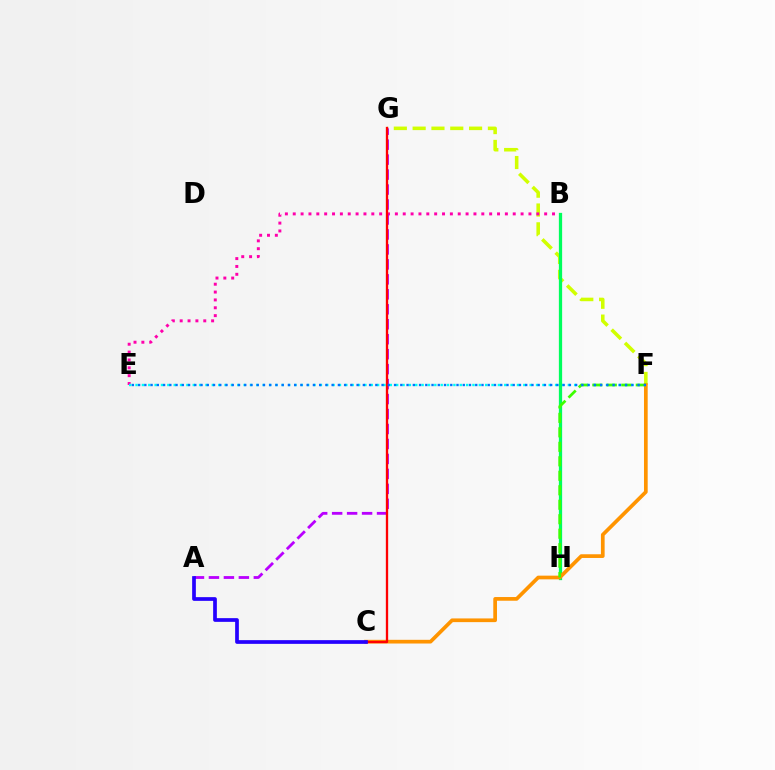{('F', 'G'): [{'color': '#d1ff00', 'line_style': 'dashed', 'thickness': 2.56}], ('B', 'E'): [{'color': '#ff00ac', 'line_style': 'dotted', 'thickness': 2.13}], ('E', 'F'): [{'color': '#00fff6', 'line_style': 'dotted', 'thickness': 1.73}, {'color': '#0074ff', 'line_style': 'dotted', 'thickness': 1.7}], ('B', 'H'): [{'color': '#00ff5c', 'line_style': 'solid', 'thickness': 2.35}], ('A', 'G'): [{'color': '#b900ff', 'line_style': 'dashed', 'thickness': 2.03}], ('C', 'F'): [{'color': '#ff9400', 'line_style': 'solid', 'thickness': 2.66}], ('F', 'H'): [{'color': '#3dff00', 'line_style': 'dashed', 'thickness': 1.97}], ('C', 'G'): [{'color': '#ff0000', 'line_style': 'solid', 'thickness': 1.67}], ('A', 'C'): [{'color': '#2500ff', 'line_style': 'solid', 'thickness': 2.67}]}